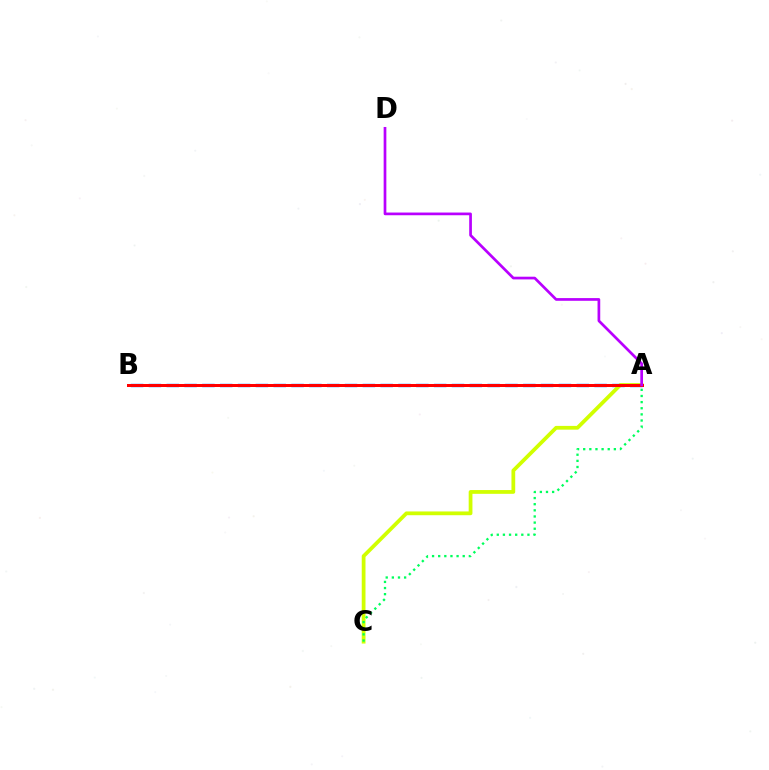{('A', 'B'): [{'color': '#0074ff', 'line_style': 'dashed', 'thickness': 2.42}, {'color': '#ff0000', 'line_style': 'solid', 'thickness': 2.16}], ('A', 'C'): [{'color': '#d1ff00', 'line_style': 'solid', 'thickness': 2.71}, {'color': '#00ff5c', 'line_style': 'dotted', 'thickness': 1.67}], ('A', 'D'): [{'color': '#b900ff', 'line_style': 'solid', 'thickness': 1.95}]}